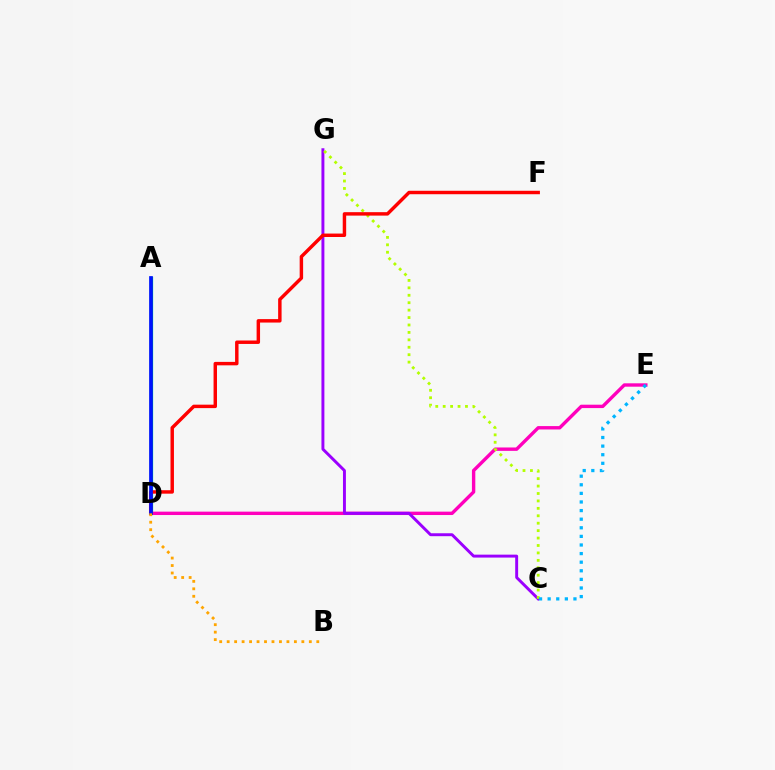{('A', 'D'): [{'color': '#00ff9d', 'line_style': 'solid', 'thickness': 2.4}, {'color': '#08ff00', 'line_style': 'solid', 'thickness': 1.96}, {'color': '#0010ff', 'line_style': 'solid', 'thickness': 2.67}], ('D', 'E'): [{'color': '#ff00bd', 'line_style': 'solid', 'thickness': 2.44}], ('C', 'G'): [{'color': '#9b00ff', 'line_style': 'solid', 'thickness': 2.11}, {'color': '#b3ff00', 'line_style': 'dotted', 'thickness': 2.02}], ('D', 'F'): [{'color': '#ff0000', 'line_style': 'solid', 'thickness': 2.48}], ('C', 'E'): [{'color': '#00b5ff', 'line_style': 'dotted', 'thickness': 2.34}], ('B', 'D'): [{'color': '#ffa500', 'line_style': 'dotted', 'thickness': 2.03}]}